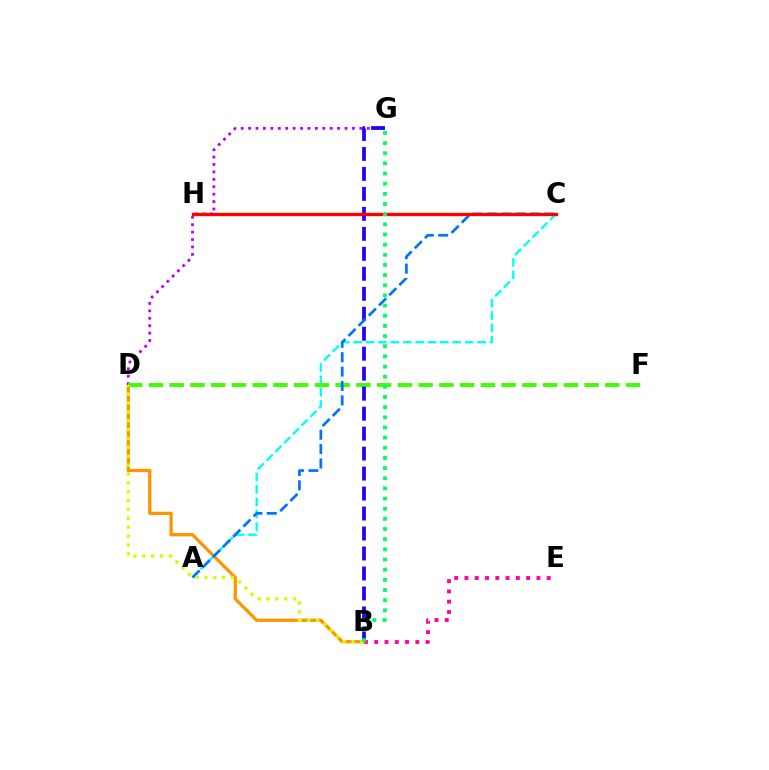{('B', 'E'): [{'color': '#ff00ac', 'line_style': 'dotted', 'thickness': 2.79}], ('B', 'D'): [{'color': '#ff9400', 'line_style': 'solid', 'thickness': 2.34}, {'color': '#d1ff00', 'line_style': 'dotted', 'thickness': 2.41}], ('D', 'G'): [{'color': '#b900ff', 'line_style': 'dotted', 'thickness': 2.02}], ('A', 'C'): [{'color': '#00fff6', 'line_style': 'dashed', 'thickness': 1.68}, {'color': '#0074ff', 'line_style': 'dashed', 'thickness': 1.96}], ('D', 'F'): [{'color': '#3dff00', 'line_style': 'dashed', 'thickness': 2.82}], ('B', 'G'): [{'color': '#2500ff', 'line_style': 'dashed', 'thickness': 2.71}, {'color': '#00ff5c', 'line_style': 'dotted', 'thickness': 2.76}], ('C', 'H'): [{'color': '#ff0000', 'line_style': 'solid', 'thickness': 2.4}]}